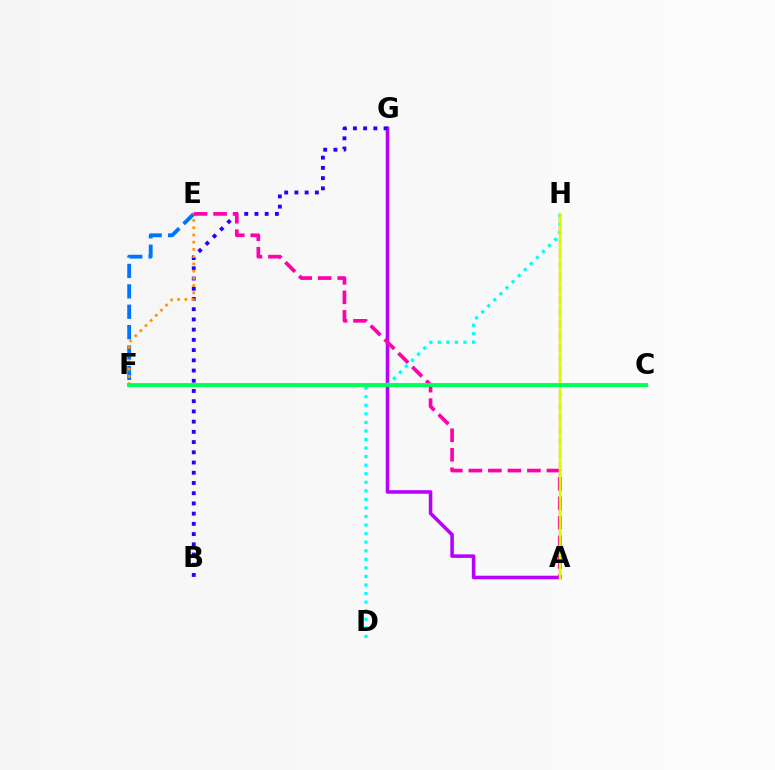{('C', 'F'): [{'color': '#3dff00', 'line_style': 'solid', 'thickness': 2.34}, {'color': '#00ff5c', 'line_style': 'solid', 'thickness': 2.74}], ('E', 'F'): [{'color': '#0074ff', 'line_style': 'dashed', 'thickness': 2.77}, {'color': '#ff9400', 'line_style': 'dotted', 'thickness': 1.97}], ('A', 'G'): [{'color': '#b900ff', 'line_style': 'solid', 'thickness': 2.57}], ('D', 'H'): [{'color': '#00fff6', 'line_style': 'dotted', 'thickness': 2.33}], ('B', 'G'): [{'color': '#2500ff', 'line_style': 'dotted', 'thickness': 2.78}], ('A', 'H'): [{'color': '#ff0000', 'line_style': 'dashed', 'thickness': 1.6}, {'color': '#d1ff00', 'line_style': 'solid', 'thickness': 1.73}], ('A', 'E'): [{'color': '#ff00ac', 'line_style': 'dashed', 'thickness': 2.65}]}